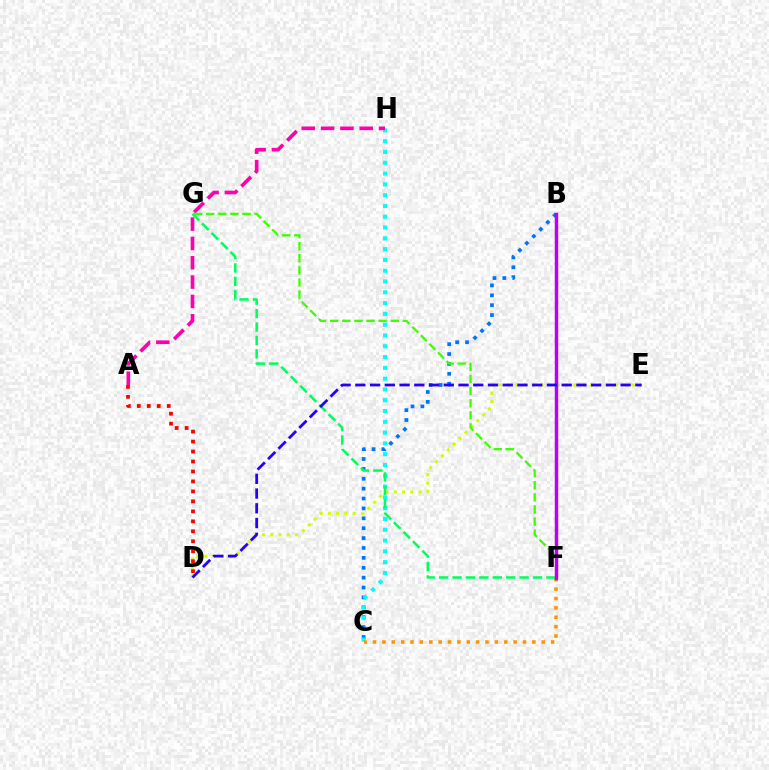{('D', 'E'): [{'color': '#d1ff00', 'line_style': 'dotted', 'thickness': 2.26}, {'color': '#2500ff', 'line_style': 'dashed', 'thickness': 2.0}], ('A', 'D'): [{'color': '#ff0000', 'line_style': 'dotted', 'thickness': 2.71}], ('B', 'C'): [{'color': '#0074ff', 'line_style': 'dotted', 'thickness': 2.69}], ('C', 'H'): [{'color': '#00fff6', 'line_style': 'dotted', 'thickness': 2.93}], ('A', 'H'): [{'color': '#ff00ac', 'line_style': 'dashed', 'thickness': 2.63}], ('F', 'G'): [{'color': '#3dff00', 'line_style': 'dashed', 'thickness': 1.64}, {'color': '#00ff5c', 'line_style': 'dashed', 'thickness': 1.82}], ('C', 'F'): [{'color': '#ff9400', 'line_style': 'dotted', 'thickness': 2.55}], ('B', 'F'): [{'color': '#b900ff', 'line_style': 'solid', 'thickness': 2.49}]}